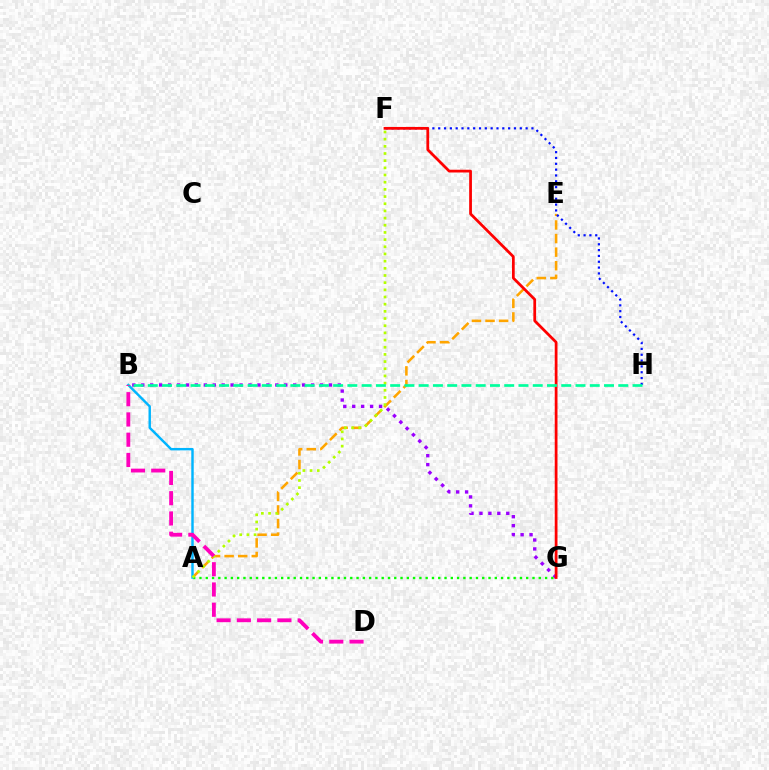{('A', 'E'): [{'color': '#ffa500', 'line_style': 'dashed', 'thickness': 1.85}], ('B', 'G'): [{'color': '#9b00ff', 'line_style': 'dotted', 'thickness': 2.43}], ('F', 'H'): [{'color': '#0010ff', 'line_style': 'dotted', 'thickness': 1.58}], ('F', 'G'): [{'color': '#ff0000', 'line_style': 'solid', 'thickness': 1.98}], ('A', 'G'): [{'color': '#08ff00', 'line_style': 'dotted', 'thickness': 1.71}], ('A', 'B'): [{'color': '#00b5ff', 'line_style': 'solid', 'thickness': 1.75}], ('A', 'F'): [{'color': '#b3ff00', 'line_style': 'dotted', 'thickness': 1.95}], ('B', 'D'): [{'color': '#ff00bd', 'line_style': 'dashed', 'thickness': 2.75}], ('B', 'H'): [{'color': '#00ff9d', 'line_style': 'dashed', 'thickness': 1.94}]}